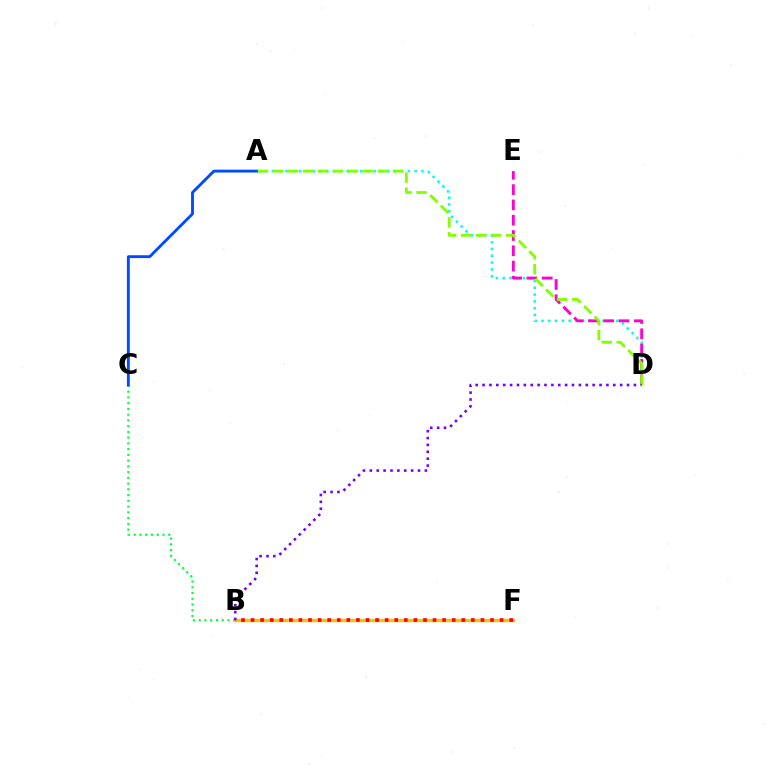{('B', 'C'): [{'color': '#00ff39', 'line_style': 'dotted', 'thickness': 1.56}], ('B', 'F'): [{'color': '#ffbd00', 'line_style': 'solid', 'thickness': 2.38}, {'color': '#ff0000', 'line_style': 'dotted', 'thickness': 2.6}], ('A', 'D'): [{'color': '#00fff6', 'line_style': 'dotted', 'thickness': 1.85}, {'color': '#84ff00', 'line_style': 'dashed', 'thickness': 2.04}], ('D', 'E'): [{'color': '#ff00cf', 'line_style': 'dashed', 'thickness': 2.08}], ('A', 'C'): [{'color': '#004bff', 'line_style': 'solid', 'thickness': 2.06}], ('B', 'D'): [{'color': '#7200ff', 'line_style': 'dotted', 'thickness': 1.87}]}